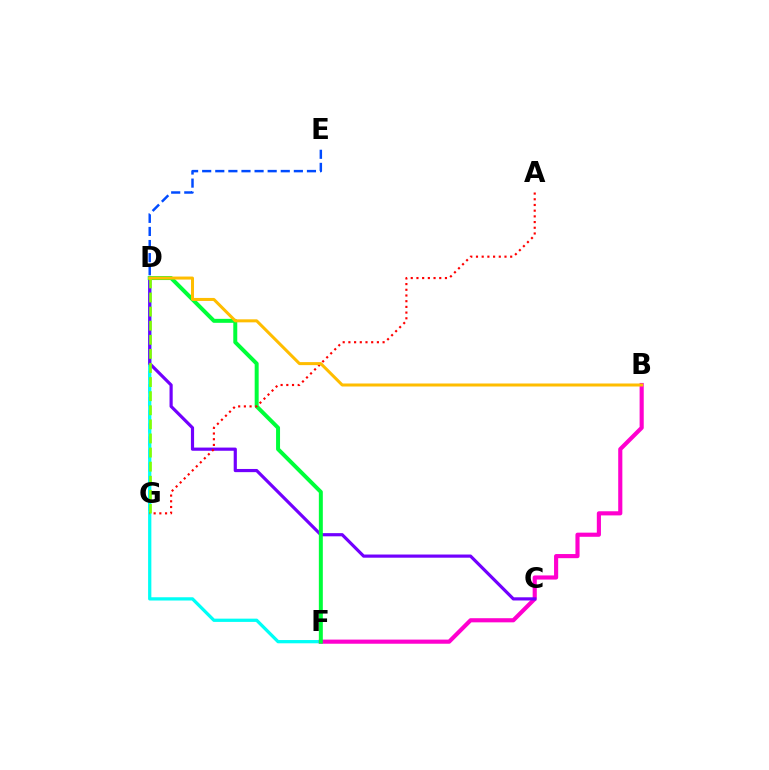{('E', 'G'): [{'color': '#004bff', 'line_style': 'dashed', 'thickness': 1.78}], ('D', 'F'): [{'color': '#00fff6', 'line_style': 'solid', 'thickness': 2.35}, {'color': '#00ff39', 'line_style': 'solid', 'thickness': 2.86}], ('B', 'F'): [{'color': '#ff00cf', 'line_style': 'solid', 'thickness': 2.98}], ('C', 'D'): [{'color': '#7200ff', 'line_style': 'solid', 'thickness': 2.29}], ('D', 'G'): [{'color': '#84ff00', 'line_style': 'dashed', 'thickness': 1.91}], ('A', 'G'): [{'color': '#ff0000', 'line_style': 'dotted', 'thickness': 1.55}], ('B', 'D'): [{'color': '#ffbd00', 'line_style': 'solid', 'thickness': 2.17}]}